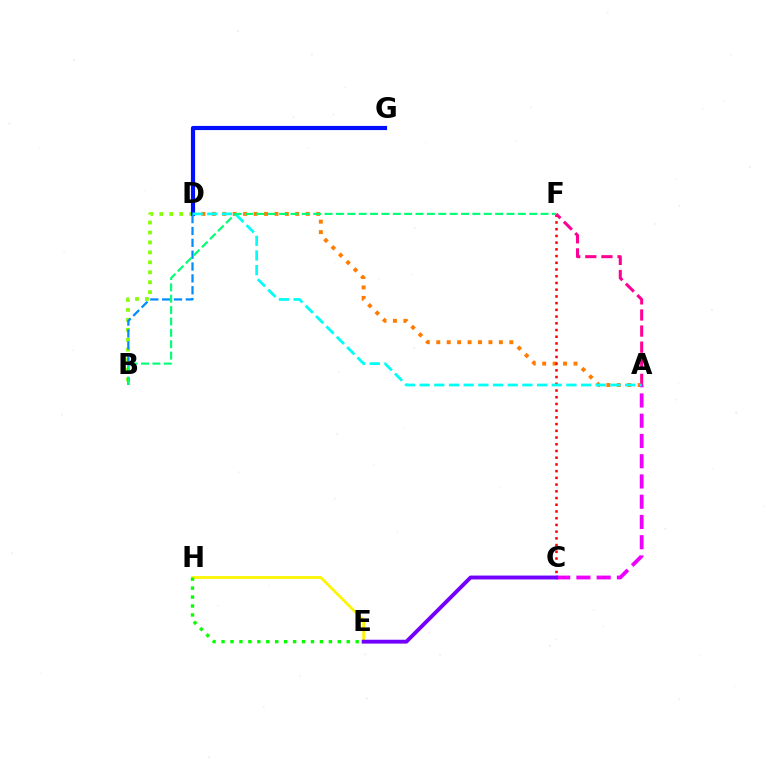{('A', 'D'): [{'color': '#ff7c00', 'line_style': 'dotted', 'thickness': 2.84}, {'color': '#00fff6', 'line_style': 'dashed', 'thickness': 1.99}], ('A', 'C'): [{'color': '#ee00ff', 'line_style': 'dashed', 'thickness': 2.75}], ('C', 'F'): [{'color': '#ff0000', 'line_style': 'dotted', 'thickness': 1.83}], ('B', 'D'): [{'color': '#84ff00', 'line_style': 'dotted', 'thickness': 2.7}, {'color': '#008cff', 'line_style': 'dashed', 'thickness': 1.61}], ('E', 'H'): [{'color': '#fcf500', 'line_style': 'solid', 'thickness': 1.99}, {'color': '#08ff00', 'line_style': 'dotted', 'thickness': 2.43}], ('A', 'F'): [{'color': '#ff0094', 'line_style': 'dashed', 'thickness': 2.19}], ('D', 'G'): [{'color': '#0010ff', 'line_style': 'solid', 'thickness': 2.99}], ('C', 'E'): [{'color': '#7200ff', 'line_style': 'solid', 'thickness': 2.78}], ('B', 'F'): [{'color': '#00ff74', 'line_style': 'dashed', 'thickness': 1.54}]}